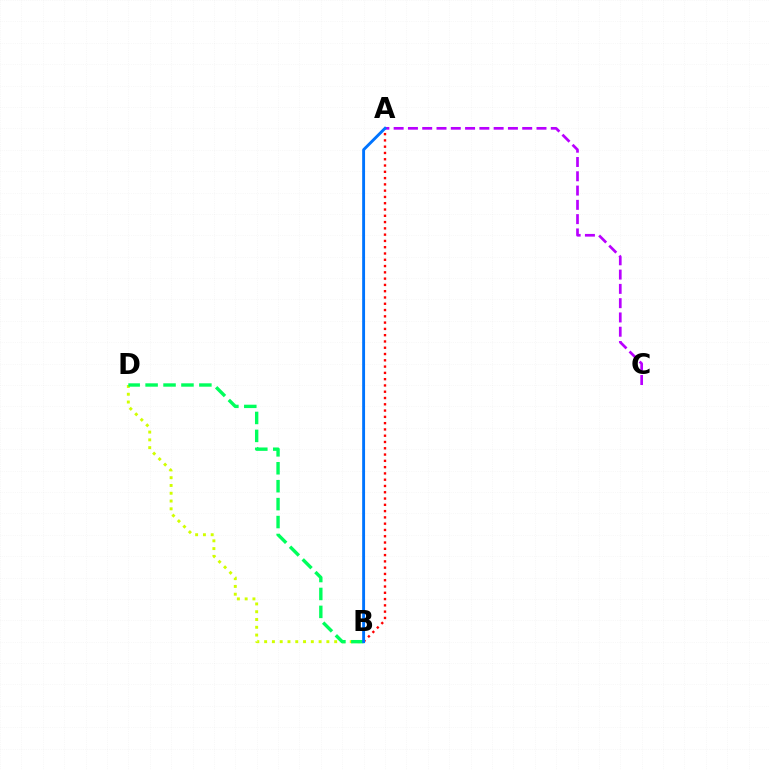{('A', 'C'): [{'color': '#b900ff', 'line_style': 'dashed', 'thickness': 1.94}], ('B', 'D'): [{'color': '#d1ff00', 'line_style': 'dotted', 'thickness': 2.11}, {'color': '#00ff5c', 'line_style': 'dashed', 'thickness': 2.44}], ('A', 'B'): [{'color': '#ff0000', 'line_style': 'dotted', 'thickness': 1.71}, {'color': '#0074ff', 'line_style': 'solid', 'thickness': 2.08}]}